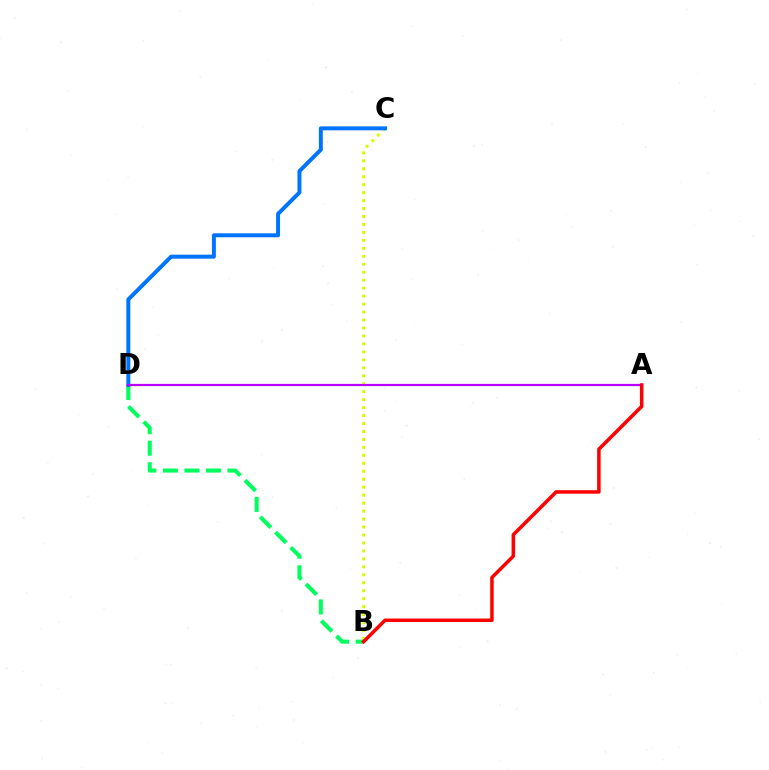{('B', 'C'): [{'color': '#d1ff00', 'line_style': 'dotted', 'thickness': 2.16}], ('B', 'D'): [{'color': '#00ff5c', 'line_style': 'dashed', 'thickness': 2.92}], ('C', 'D'): [{'color': '#0074ff', 'line_style': 'solid', 'thickness': 2.86}], ('A', 'D'): [{'color': '#b900ff', 'line_style': 'solid', 'thickness': 1.6}], ('A', 'B'): [{'color': '#ff0000', 'line_style': 'solid', 'thickness': 2.53}]}